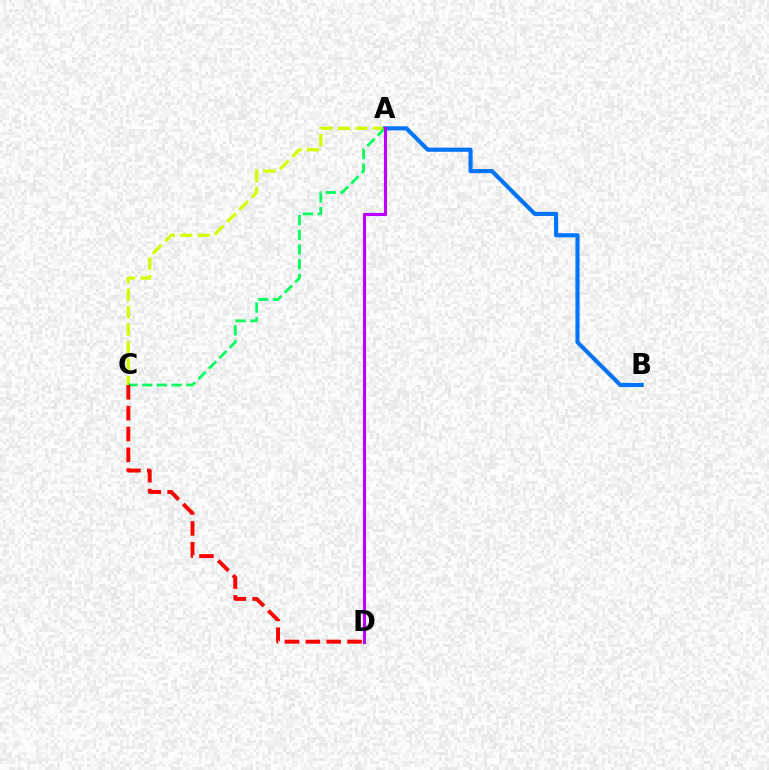{('A', 'C'): [{'color': '#d1ff00', 'line_style': 'dashed', 'thickness': 2.37}, {'color': '#00ff5c', 'line_style': 'dashed', 'thickness': 2.0}], ('A', 'B'): [{'color': '#0074ff', 'line_style': 'solid', 'thickness': 2.97}], ('C', 'D'): [{'color': '#ff0000', 'line_style': 'dashed', 'thickness': 2.83}], ('A', 'D'): [{'color': '#b900ff', 'line_style': 'solid', 'thickness': 2.26}]}